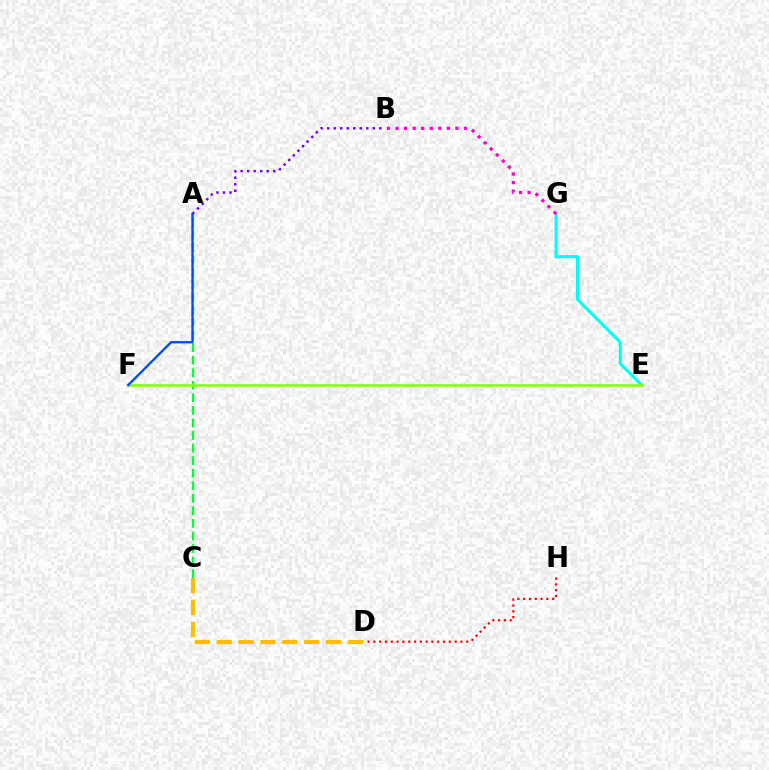{('A', 'C'): [{'color': '#00ff39', 'line_style': 'dashed', 'thickness': 1.71}], ('A', 'B'): [{'color': '#7200ff', 'line_style': 'dotted', 'thickness': 1.77}], ('C', 'D'): [{'color': '#ffbd00', 'line_style': 'dashed', 'thickness': 2.97}], ('E', 'G'): [{'color': '#00fff6', 'line_style': 'solid', 'thickness': 2.21}], ('E', 'F'): [{'color': '#84ff00', 'line_style': 'solid', 'thickness': 1.88}], ('B', 'G'): [{'color': '#ff00cf', 'line_style': 'dotted', 'thickness': 2.33}], ('A', 'F'): [{'color': '#004bff', 'line_style': 'solid', 'thickness': 1.67}], ('D', 'H'): [{'color': '#ff0000', 'line_style': 'dotted', 'thickness': 1.58}]}